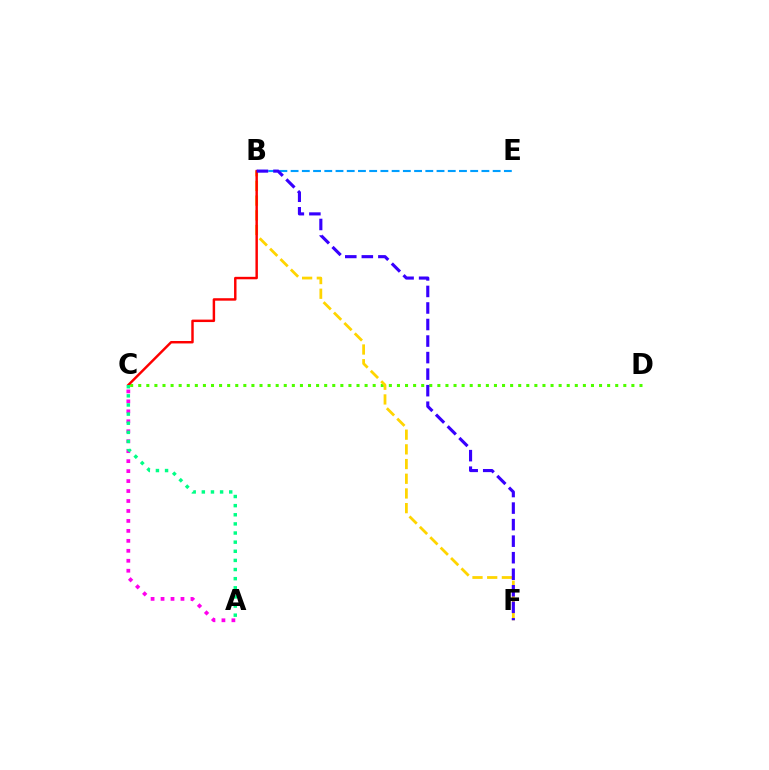{('C', 'D'): [{'color': '#4fff00', 'line_style': 'dotted', 'thickness': 2.2}], ('B', 'E'): [{'color': '#009eff', 'line_style': 'dashed', 'thickness': 1.52}], ('B', 'F'): [{'color': '#ffd500', 'line_style': 'dashed', 'thickness': 2.0}, {'color': '#3700ff', 'line_style': 'dashed', 'thickness': 2.25}], ('A', 'C'): [{'color': '#ff00ed', 'line_style': 'dotted', 'thickness': 2.71}, {'color': '#00ff86', 'line_style': 'dotted', 'thickness': 2.48}], ('B', 'C'): [{'color': '#ff0000', 'line_style': 'solid', 'thickness': 1.77}]}